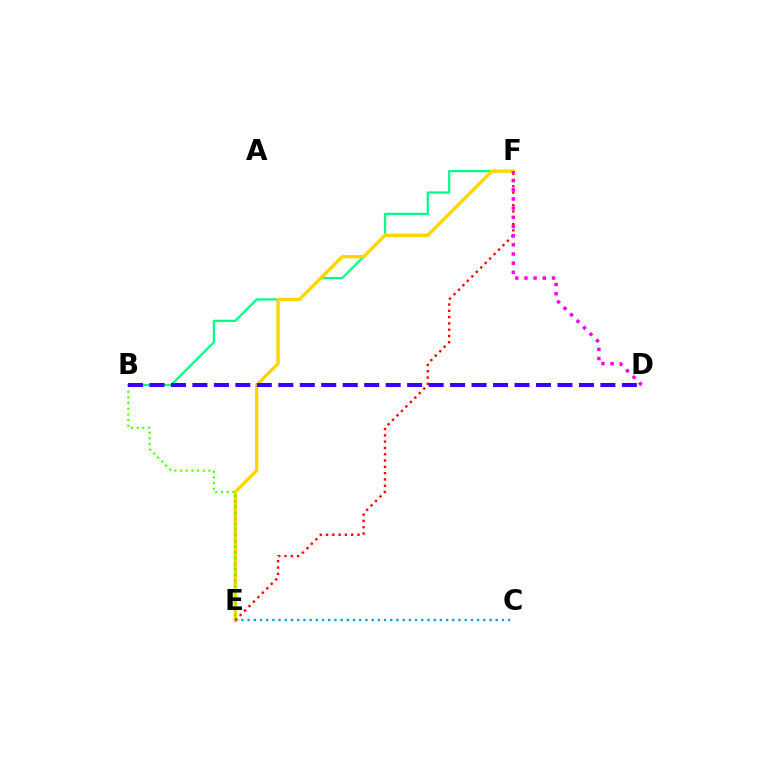{('B', 'F'): [{'color': '#00ff86', 'line_style': 'solid', 'thickness': 1.61}], ('E', 'F'): [{'color': '#ffd500', 'line_style': 'solid', 'thickness': 2.41}, {'color': '#ff0000', 'line_style': 'dotted', 'thickness': 1.71}], ('C', 'E'): [{'color': '#009eff', 'line_style': 'dotted', 'thickness': 1.69}], ('B', 'E'): [{'color': '#4fff00', 'line_style': 'dotted', 'thickness': 1.54}], ('D', 'F'): [{'color': '#ff00ed', 'line_style': 'dotted', 'thickness': 2.49}], ('B', 'D'): [{'color': '#3700ff', 'line_style': 'dashed', 'thickness': 2.92}]}